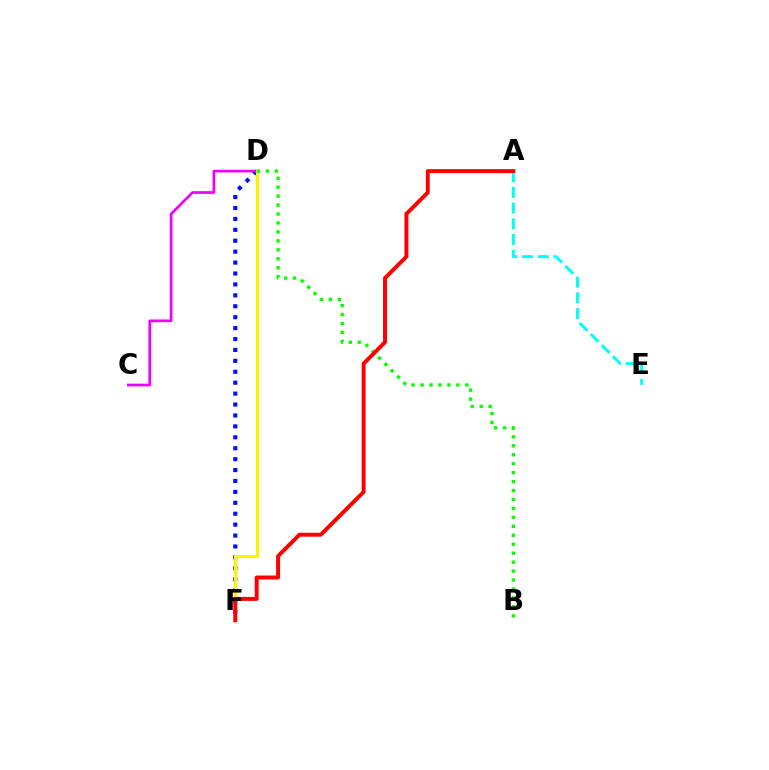{('D', 'F'): [{'color': '#0010ff', 'line_style': 'dotted', 'thickness': 2.97}, {'color': '#fcf500', 'line_style': 'solid', 'thickness': 2.27}], ('A', 'E'): [{'color': '#00fff6', 'line_style': 'dashed', 'thickness': 2.14}], ('C', 'D'): [{'color': '#ee00ff', 'line_style': 'solid', 'thickness': 1.94}], ('B', 'D'): [{'color': '#08ff00', 'line_style': 'dotted', 'thickness': 2.43}], ('A', 'F'): [{'color': '#ff0000', 'line_style': 'solid', 'thickness': 2.84}]}